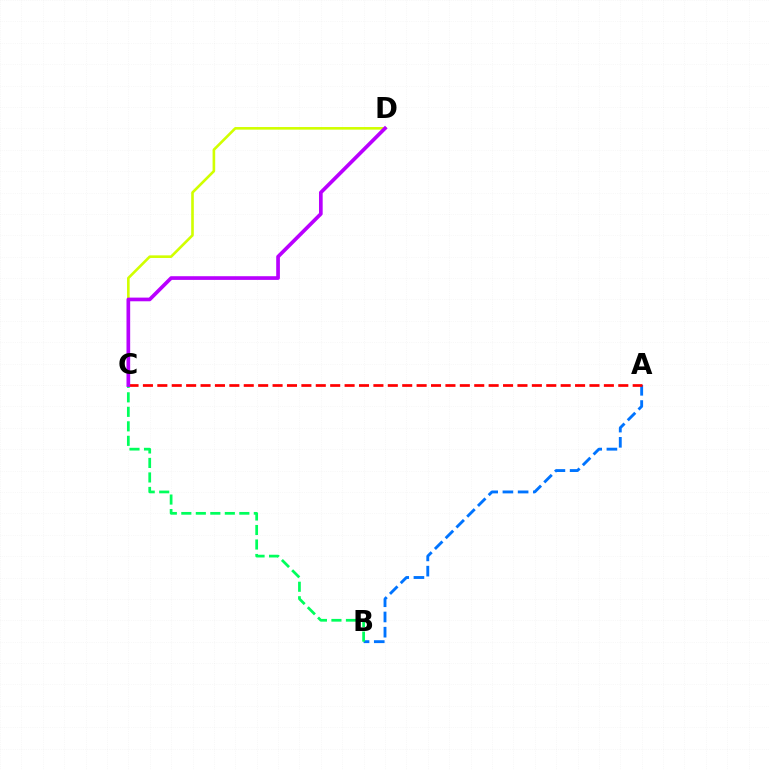{('A', 'B'): [{'color': '#0074ff', 'line_style': 'dashed', 'thickness': 2.07}], ('C', 'D'): [{'color': '#d1ff00', 'line_style': 'solid', 'thickness': 1.89}, {'color': '#b900ff', 'line_style': 'solid', 'thickness': 2.65}], ('B', 'C'): [{'color': '#00ff5c', 'line_style': 'dashed', 'thickness': 1.97}], ('A', 'C'): [{'color': '#ff0000', 'line_style': 'dashed', 'thickness': 1.96}]}